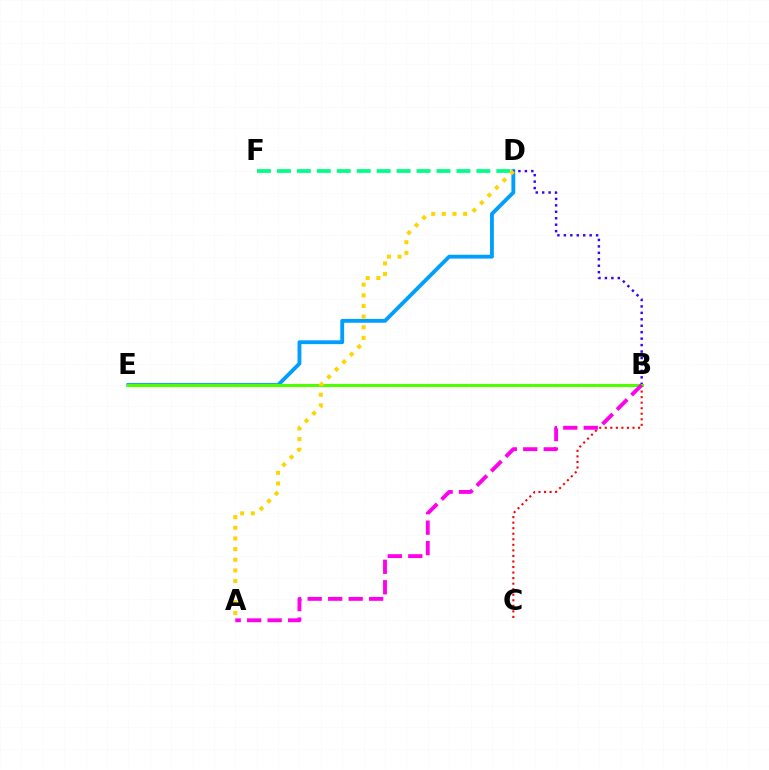{('D', 'E'): [{'color': '#009eff', 'line_style': 'solid', 'thickness': 2.76}], ('D', 'F'): [{'color': '#00ff86', 'line_style': 'dashed', 'thickness': 2.71}], ('B', 'D'): [{'color': '#3700ff', 'line_style': 'dotted', 'thickness': 1.75}], ('B', 'C'): [{'color': '#ff0000', 'line_style': 'dotted', 'thickness': 1.51}], ('B', 'E'): [{'color': '#4fff00', 'line_style': 'solid', 'thickness': 2.25}], ('A', 'B'): [{'color': '#ff00ed', 'line_style': 'dashed', 'thickness': 2.78}], ('A', 'D'): [{'color': '#ffd500', 'line_style': 'dotted', 'thickness': 2.89}]}